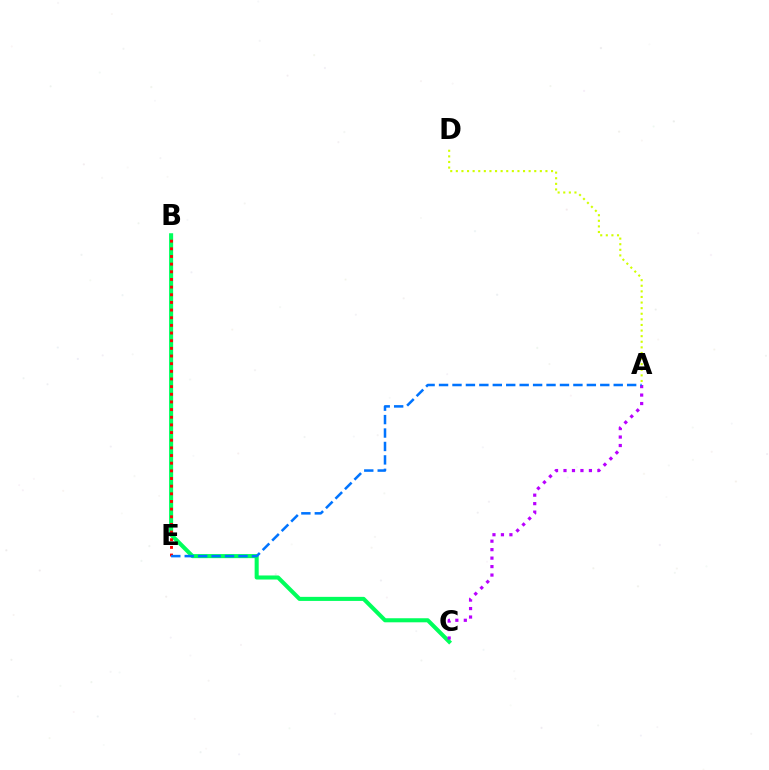{('B', 'C'): [{'color': '#00ff5c', 'line_style': 'solid', 'thickness': 2.92}], ('B', 'E'): [{'color': '#ff0000', 'line_style': 'dotted', 'thickness': 2.08}], ('A', 'C'): [{'color': '#b900ff', 'line_style': 'dotted', 'thickness': 2.3}], ('A', 'E'): [{'color': '#0074ff', 'line_style': 'dashed', 'thickness': 1.83}], ('A', 'D'): [{'color': '#d1ff00', 'line_style': 'dotted', 'thickness': 1.52}]}